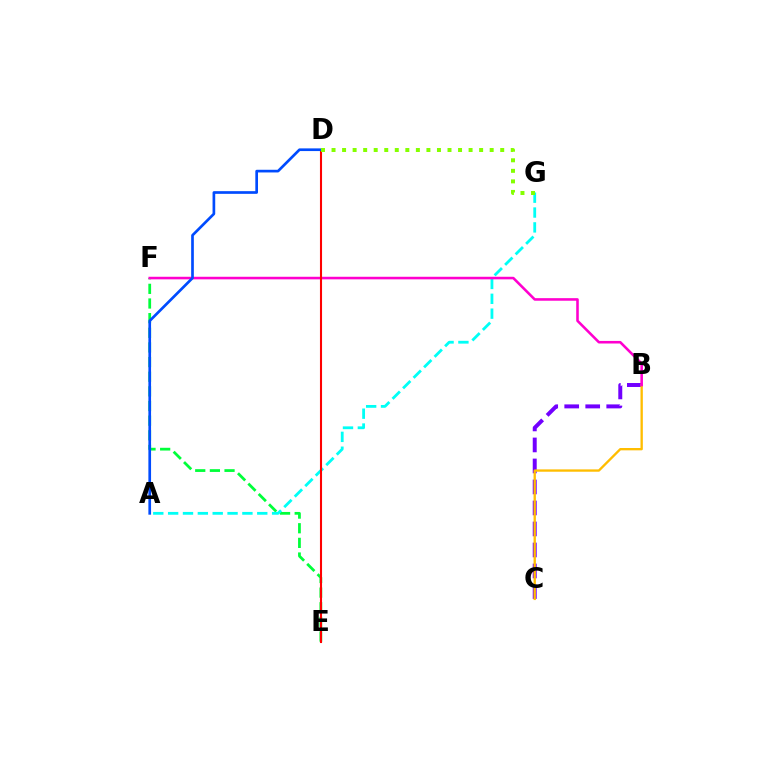{('B', 'C'): [{'color': '#7200ff', 'line_style': 'dashed', 'thickness': 2.85}, {'color': '#ffbd00', 'line_style': 'solid', 'thickness': 1.68}], ('E', 'F'): [{'color': '#00ff39', 'line_style': 'dashed', 'thickness': 1.99}], ('A', 'G'): [{'color': '#00fff6', 'line_style': 'dashed', 'thickness': 2.02}], ('B', 'F'): [{'color': '#ff00cf', 'line_style': 'solid', 'thickness': 1.85}], ('D', 'E'): [{'color': '#ff0000', 'line_style': 'solid', 'thickness': 1.51}], ('A', 'D'): [{'color': '#004bff', 'line_style': 'solid', 'thickness': 1.93}], ('D', 'G'): [{'color': '#84ff00', 'line_style': 'dotted', 'thickness': 2.86}]}